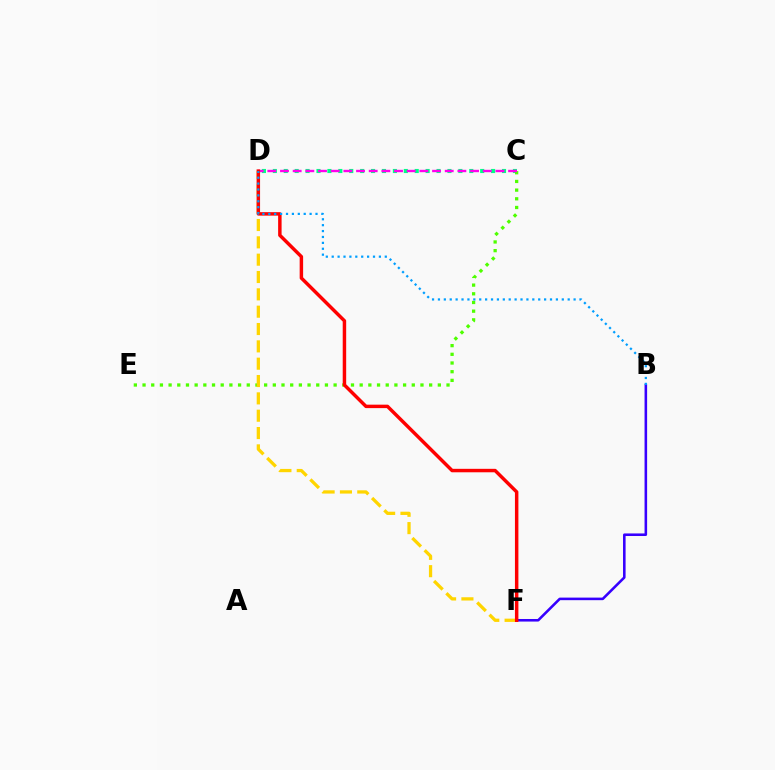{('C', 'D'): [{'color': '#00ff86', 'line_style': 'dotted', 'thickness': 2.97}, {'color': '#ff00ed', 'line_style': 'dashed', 'thickness': 1.72}], ('C', 'E'): [{'color': '#4fff00', 'line_style': 'dotted', 'thickness': 2.36}], ('B', 'F'): [{'color': '#3700ff', 'line_style': 'solid', 'thickness': 1.85}], ('D', 'F'): [{'color': '#ffd500', 'line_style': 'dashed', 'thickness': 2.36}, {'color': '#ff0000', 'line_style': 'solid', 'thickness': 2.49}], ('B', 'D'): [{'color': '#009eff', 'line_style': 'dotted', 'thickness': 1.6}]}